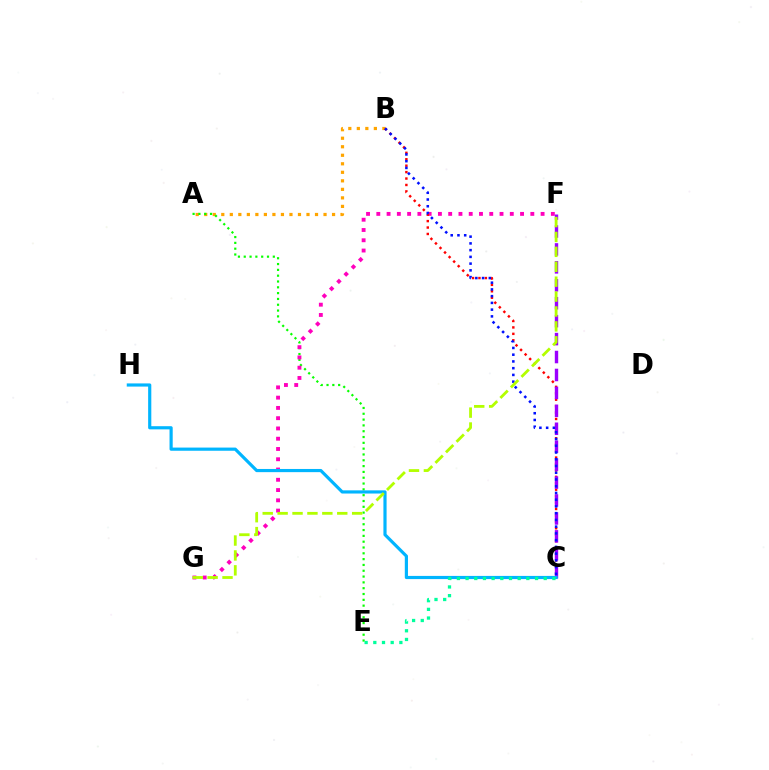{('A', 'B'): [{'color': '#ffa500', 'line_style': 'dotted', 'thickness': 2.32}], ('A', 'E'): [{'color': '#08ff00', 'line_style': 'dotted', 'thickness': 1.58}], ('F', 'G'): [{'color': '#ff00bd', 'line_style': 'dotted', 'thickness': 2.79}, {'color': '#b3ff00', 'line_style': 'dashed', 'thickness': 2.03}], ('B', 'C'): [{'color': '#ff0000', 'line_style': 'dotted', 'thickness': 1.75}, {'color': '#0010ff', 'line_style': 'dotted', 'thickness': 1.83}], ('C', 'F'): [{'color': '#9b00ff', 'line_style': 'dashed', 'thickness': 2.44}], ('C', 'H'): [{'color': '#00b5ff', 'line_style': 'solid', 'thickness': 2.29}], ('C', 'E'): [{'color': '#00ff9d', 'line_style': 'dotted', 'thickness': 2.36}]}